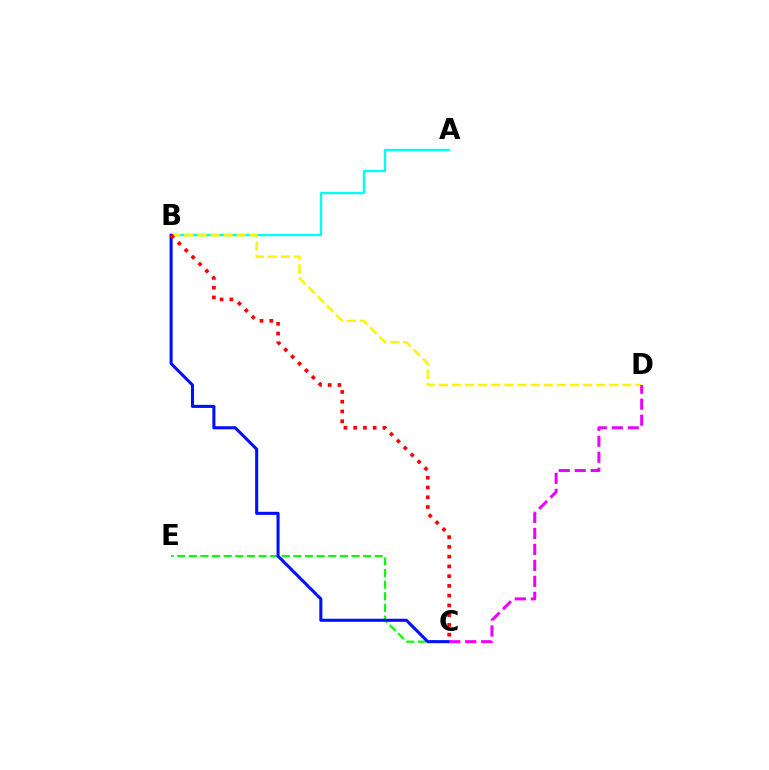{('A', 'B'): [{'color': '#00fff6', 'line_style': 'solid', 'thickness': 1.72}], ('B', 'D'): [{'color': '#fcf500', 'line_style': 'dashed', 'thickness': 1.78}], ('C', 'E'): [{'color': '#08ff00', 'line_style': 'dashed', 'thickness': 1.58}], ('B', 'C'): [{'color': '#0010ff', 'line_style': 'solid', 'thickness': 2.21}, {'color': '#ff0000', 'line_style': 'dotted', 'thickness': 2.65}], ('C', 'D'): [{'color': '#ee00ff', 'line_style': 'dashed', 'thickness': 2.17}]}